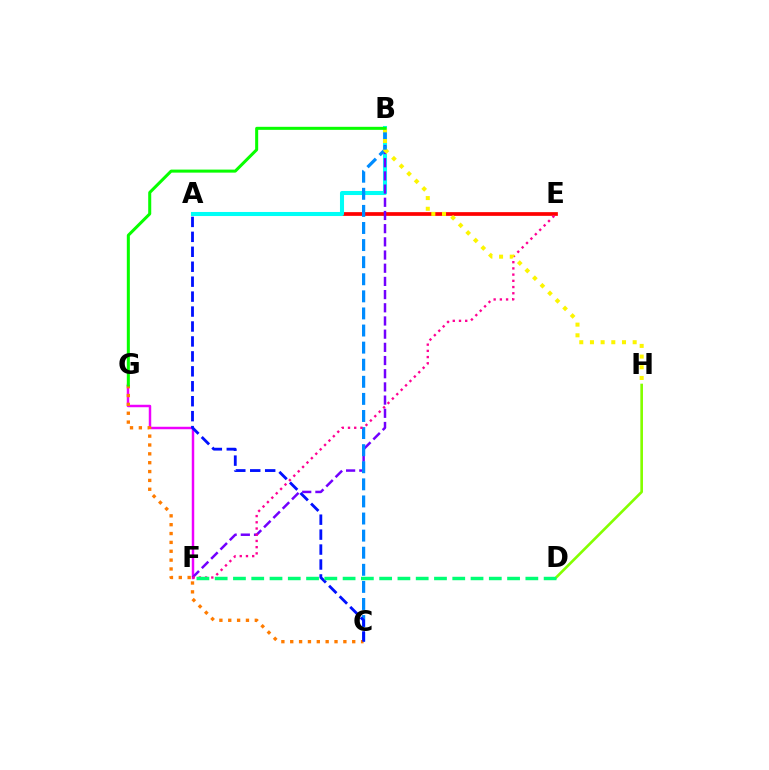{('A', 'E'): [{'color': '#ff0000', 'line_style': 'solid', 'thickness': 2.68}], ('F', 'G'): [{'color': '#ee00ff', 'line_style': 'solid', 'thickness': 1.78}], ('A', 'B'): [{'color': '#00fff6', 'line_style': 'solid', 'thickness': 2.93}], ('B', 'F'): [{'color': '#7200ff', 'line_style': 'dashed', 'thickness': 1.79}], ('B', 'C'): [{'color': '#008cff', 'line_style': 'dashed', 'thickness': 2.32}], ('E', 'F'): [{'color': '#ff0094', 'line_style': 'dotted', 'thickness': 1.69}], ('C', 'G'): [{'color': '#ff7c00', 'line_style': 'dotted', 'thickness': 2.41}], ('B', 'H'): [{'color': '#fcf500', 'line_style': 'dotted', 'thickness': 2.9}], ('A', 'C'): [{'color': '#0010ff', 'line_style': 'dashed', 'thickness': 2.03}], ('B', 'G'): [{'color': '#08ff00', 'line_style': 'solid', 'thickness': 2.18}], ('D', 'H'): [{'color': '#84ff00', 'line_style': 'solid', 'thickness': 1.9}], ('D', 'F'): [{'color': '#00ff74', 'line_style': 'dashed', 'thickness': 2.48}]}